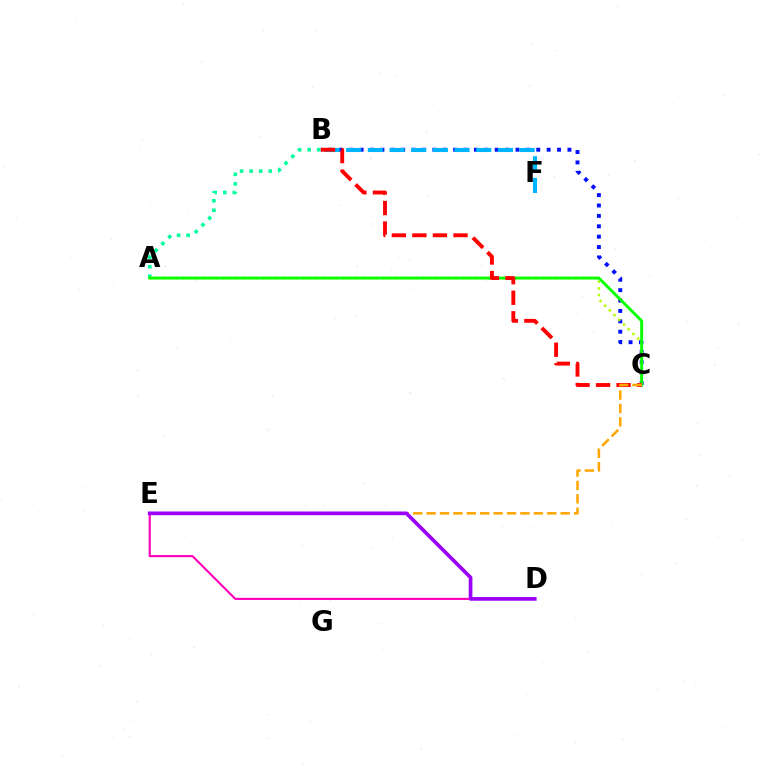{('B', 'C'): [{'color': '#0010ff', 'line_style': 'dotted', 'thickness': 2.82}, {'color': '#ff0000', 'line_style': 'dashed', 'thickness': 2.79}], ('B', 'F'): [{'color': '#00b5ff', 'line_style': 'dashed', 'thickness': 2.94}], ('A', 'B'): [{'color': '#00ff9d', 'line_style': 'dotted', 'thickness': 2.6}], ('A', 'C'): [{'color': '#b3ff00', 'line_style': 'dotted', 'thickness': 1.81}, {'color': '#08ff00', 'line_style': 'solid', 'thickness': 2.09}], ('D', 'E'): [{'color': '#ff00bd', 'line_style': 'solid', 'thickness': 1.53}, {'color': '#9b00ff', 'line_style': 'solid', 'thickness': 2.66}], ('C', 'E'): [{'color': '#ffa500', 'line_style': 'dashed', 'thickness': 1.82}]}